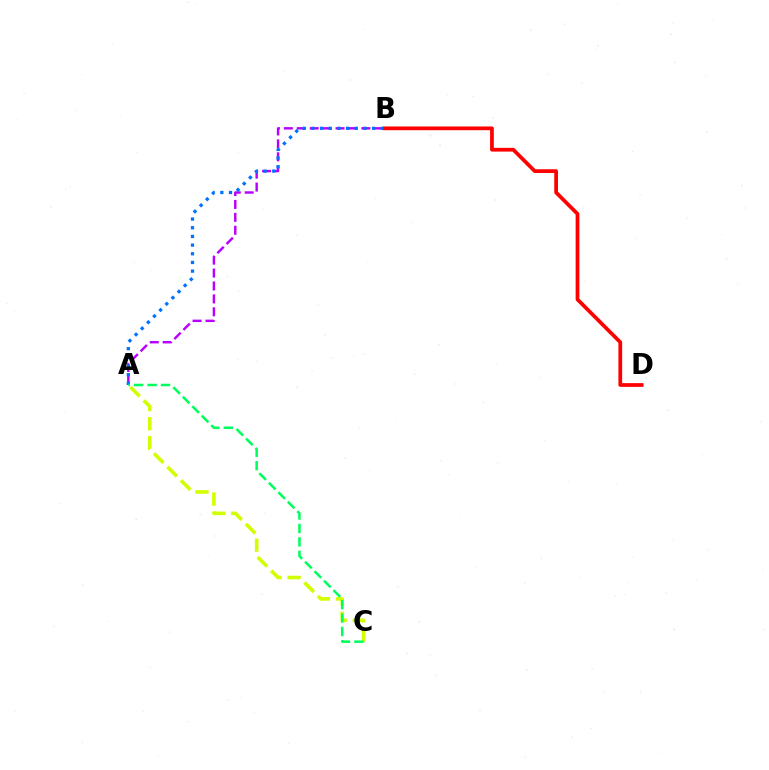{('A', 'B'): [{'color': '#b900ff', 'line_style': 'dashed', 'thickness': 1.75}, {'color': '#0074ff', 'line_style': 'dotted', 'thickness': 2.36}], ('A', 'C'): [{'color': '#d1ff00', 'line_style': 'dashed', 'thickness': 2.59}, {'color': '#00ff5c', 'line_style': 'dashed', 'thickness': 1.82}], ('B', 'D'): [{'color': '#ff0000', 'line_style': 'solid', 'thickness': 2.69}]}